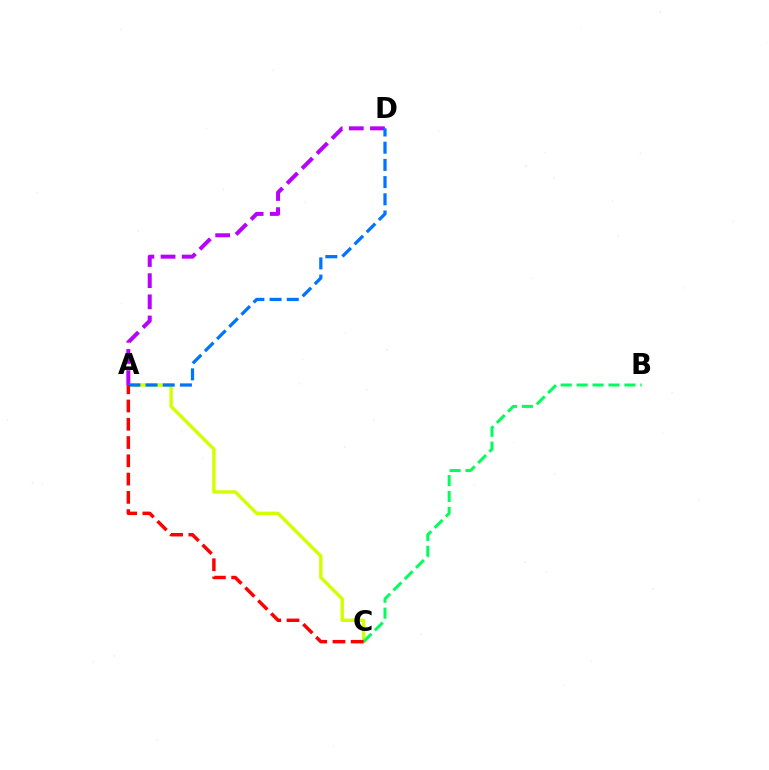{('A', 'C'): [{'color': '#d1ff00', 'line_style': 'solid', 'thickness': 2.44}, {'color': '#ff0000', 'line_style': 'dashed', 'thickness': 2.48}], ('A', 'D'): [{'color': '#b900ff', 'line_style': 'dashed', 'thickness': 2.87}, {'color': '#0074ff', 'line_style': 'dashed', 'thickness': 2.34}], ('B', 'C'): [{'color': '#00ff5c', 'line_style': 'dashed', 'thickness': 2.16}]}